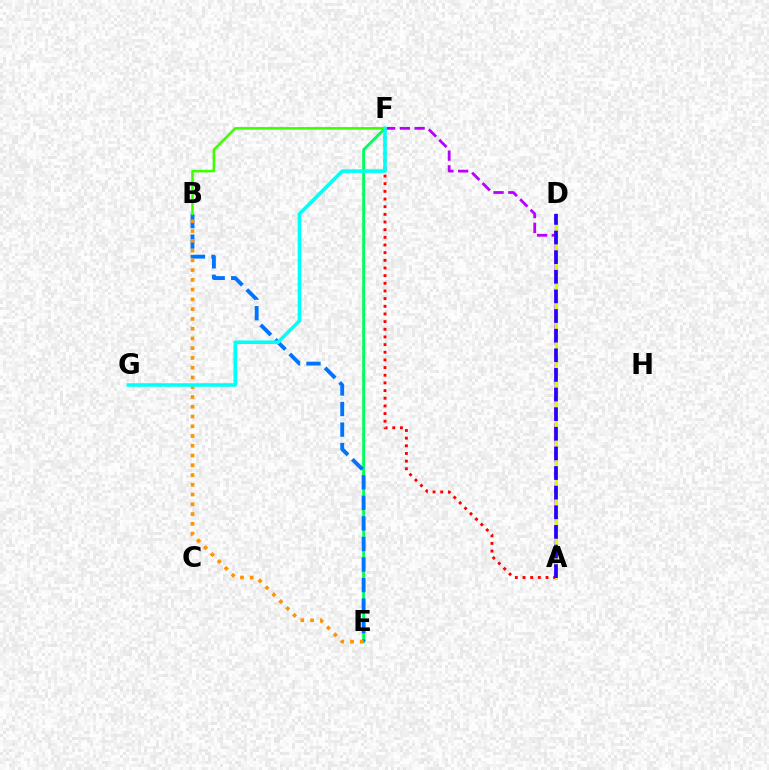{('E', 'F'): [{'color': '#00ff5c', 'line_style': 'solid', 'thickness': 2.06}], ('A', 'F'): [{'color': '#ff0000', 'line_style': 'dotted', 'thickness': 2.08}, {'color': '#b900ff', 'line_style': 'dashed', 'thickness': 2.0}], ('A', 'D'): [{'color': '#ff00ac', 'line_style': 'dashed', 'thickness': 1.67}, {'color': '#d1ff00', 'line_style': 'solid', 'thickness': 2.22}, {'color': '#2500ff', 'line_style': 'dashed', 'thickness': 2.67}], ('B', 'E'): [{'color': '#0074ff', 'line_style': 'dashed', 'thickness': 2.79}, {'color': '#ff9400', 'line_style': 'dotted', 'thickness': 2.65}], ('B', 'F'): [{'color': '#3dff00', 'line_style': 'solid', 'thickness': 1.84}], ('F', 'G'): [{'color': '#00fff6', 'line_style': 'solid', 'thickness': 2.54}]}